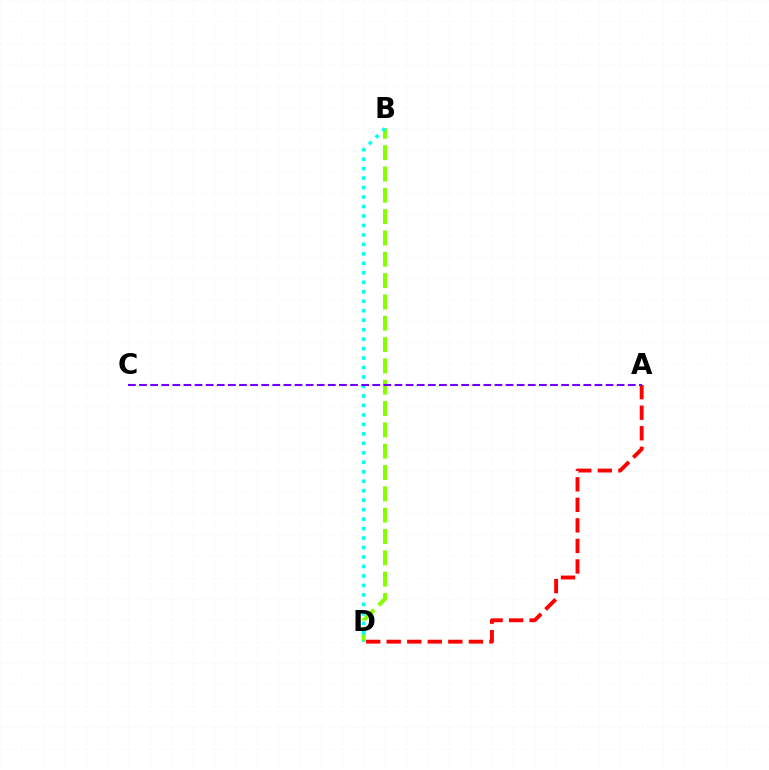{('B', 'D'): [{'color': '#84ff00', 'line_style': 'dashed', 'thickness': 2.9}, {'color': '#00fff6', 'line_style': 'dotted', 'thickness': 2.57}], ('A', 'D'): [{'color': '#ff0000', 'line_style': 'dashed', 'thickness': 2.79}], ('A', 'C'): [{'color': '#7200ff', 'line_style': 'dashed', 'thickness': 1.51}]}